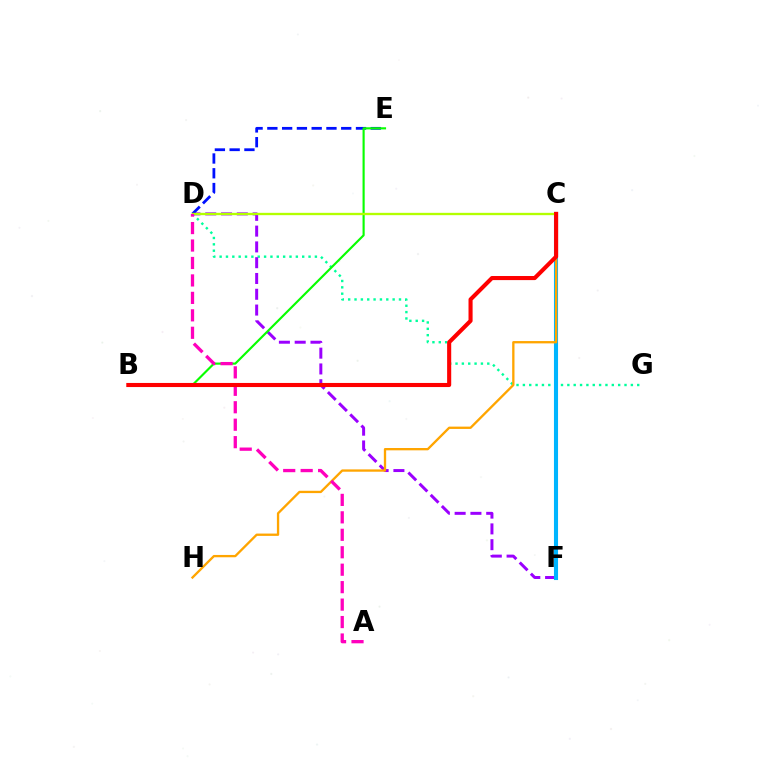{('D', 'G'): [{'color': '#00ff9d', 'line_style': 'dotted', 'thickness': 1.73}], ('D', 'F'): [{'color': '#9b00ff', 'line_style': 'dashed', 'thickness': 2.14}], ('C', 'F'): [{'color': '#00b5ff', 'line_style': 'solid', 'thickness': 2.94}], ('C', 'H'): [{'color': '#ffa500', 'line_style': 'solid', 'thickness': 1.67}], ('D', 'E'): [{'color': '#0010ff', 'line_style': 'dashed', 'thickness': 2.01}], ('B', 'E'): [{'color': '#08ff00', 'line_style': 'solid', 'thickness': 1.55}], ('C', 'D'): [{'color': '#b3ff00', 'line_style': 'solid', 'thickness': 1.68}], ('A', 'D'): [{'color': '#ff00bd', 'line_style': 'dashed', 'thickness': 2.37}], ('B', 'C'): [{'color': '#ff0000', 'line_style': 'solid', 'thickness': 2.95}]}